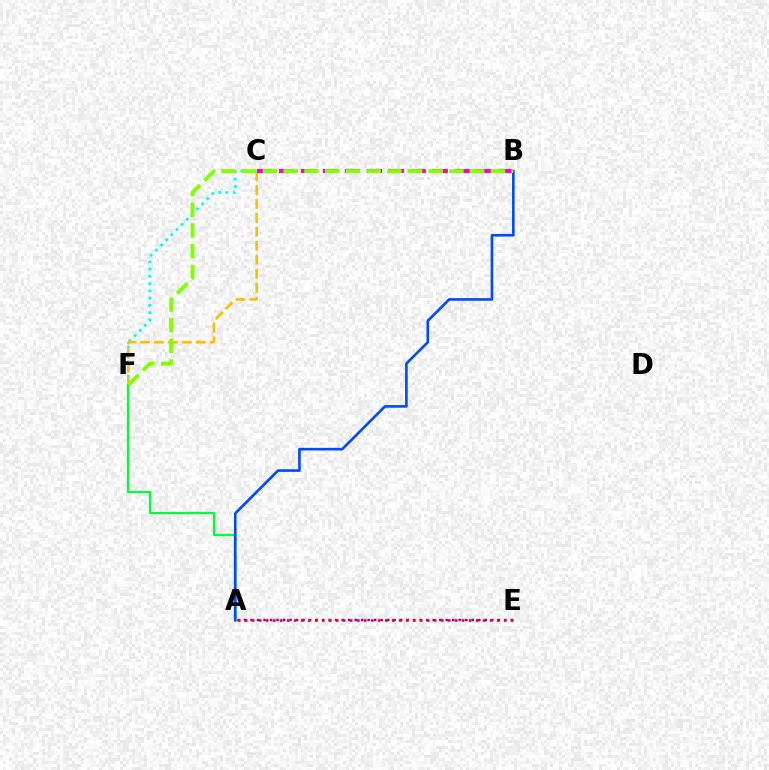{('C', 'F'): [{'color': '#00fff6', 'line_style': 'dotted', 'thickness': 1.97}, {'color': '#ffbd00', 'line_style': 'dashed', 'thickness': 1.9}], ('A', 'F'): [{'color': '#00ff39', 'line_style': 'solid', 'thickness': 1.63}], ('A', 'E'): [{'color': '#7200ff', 'line_style': 'dotted', 'thickness': 1.77}, {'color': '#ff0000', 'line_style': 'dotted', 'thickness': 1.9}], ('A', 'B'): [{'color': '#004bff', 'line_style': 'solid', 'thickness': 1.91}], ('B', 'C'): [{'color': '#ff00cf', 'line_style': 'dashed', 'thickness': 2.98}], ('B', 'F'): [{'color': '#84ff00', 'line_style': 'dashed', 'thickness': 2.81}]}